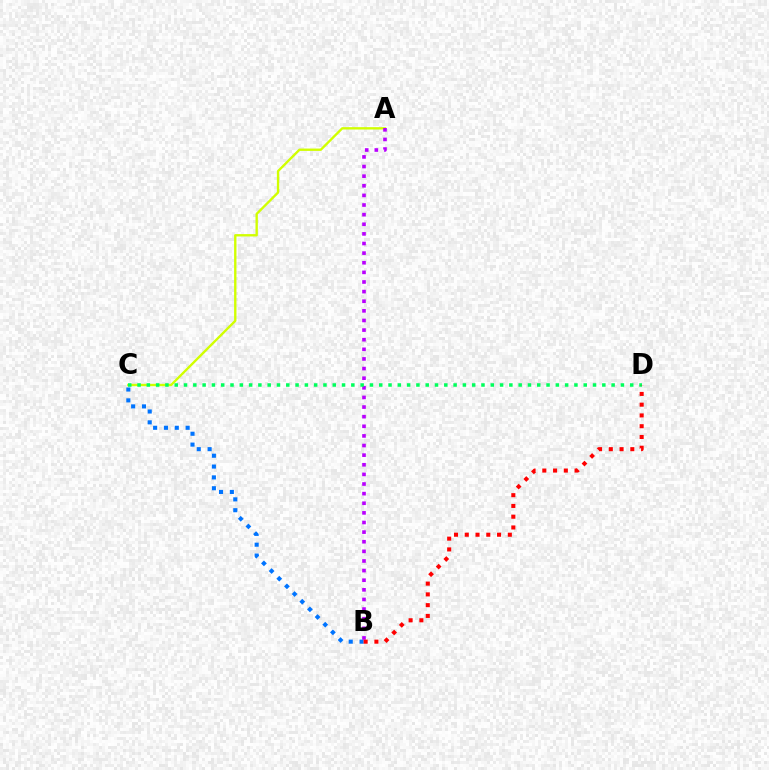{('B', 'C'): [{'color': '#0074ff', 'line_style': 'dotted', 'thickness': 2.94}], ('A', 'C'): [{'color': '#d1ff00', 'line_style': 'solid', 'thickness': 1.7}], ('A', 'B'): [{'color': '#b900ff', 'line_style': 'dotted', 'thickness': 2.61}], ('C', 'D'): [{'color': '#00ff5c', 'line_style': 'dotted', 'thickness': 2.53}], ('B', 'D'): [{'color': '#ff0000', 'line_style': 'dotted', 'thickness': 2.92}]}